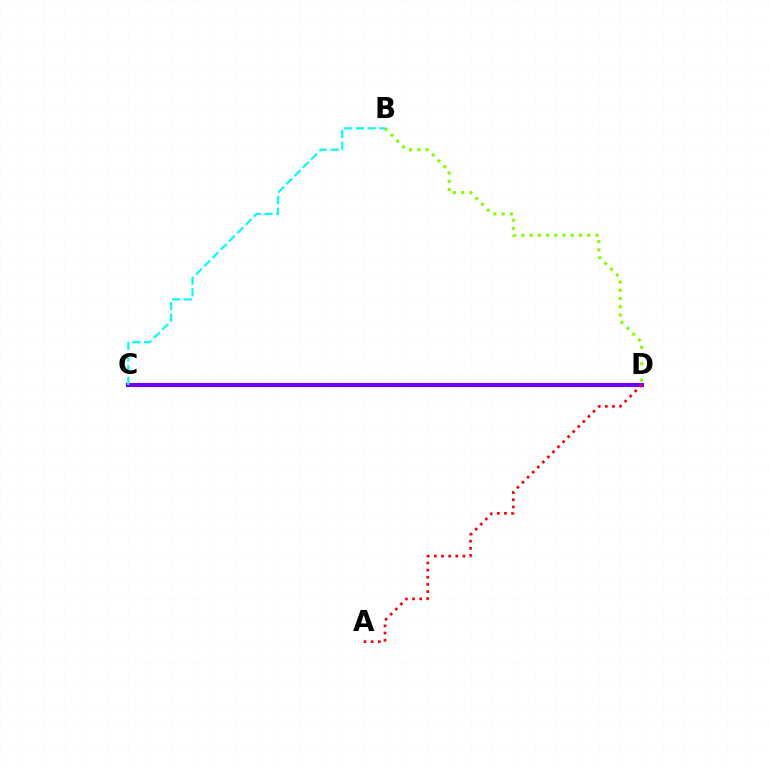{('B', 'D'): [{'color': '#84ff00', 'line_style': 'dotted', 'thickness': 2.24}], ('C', 'D'): [{'color': '#7200ff', 'line_style': 'solid', 'thickness': 2.99}], ('B', 'C'): [{'color': '#00fff6', 'line_style': 'dashed', 'thickness': 1.59}], ('A', 'D'): [{'color': '#ff0000', 'line_style': 'dotted', 'thickness': 1.95}]}